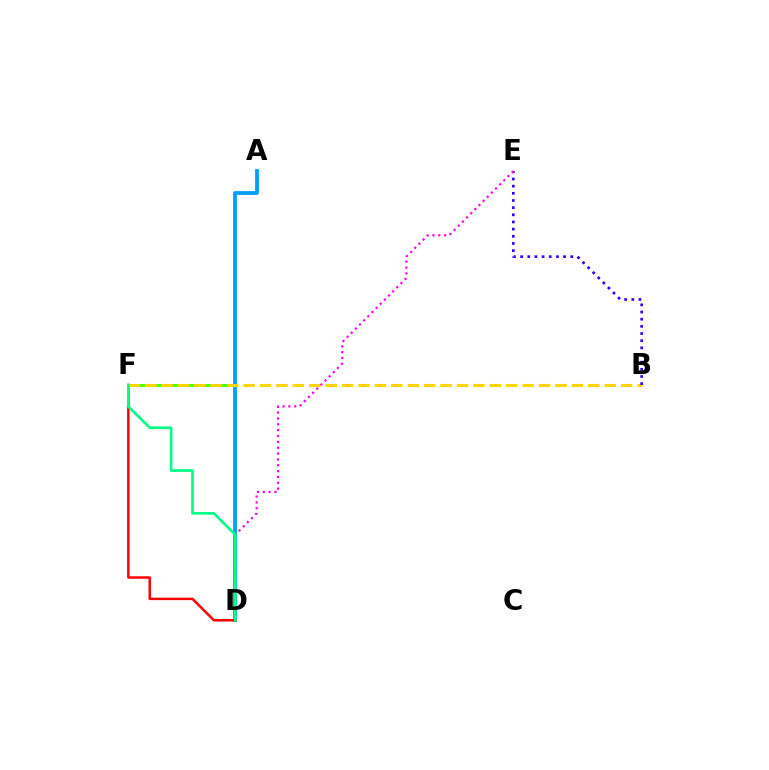{('D', 'F'): [{'color': '#4fff00', 'line_style': 'solid', 'thickness': 2.1}, {'color': '#ff0000', 'line_style': 'solid', 'thickness': 1.78}, {'color': '#00ff86', 'line_style': 'solid', 'thickness': 1.92}], ('A', 'D'): [{'color': '#009eff', 'line_style': 'solid', 'thickness': 2.73}], ('B', 'F'): [{'color': '#ffd500', 'line_style': 'dashed', 'thickness': 2.23}], ('B', 'E'): [{'color': '#3700ff', 'line_style': 'dotted', 'thickness': 1.95}], ('D', 'E'): [{'color': '#ff00ed', 'line_style': 'dotted', 'thickness': 1.59}]}